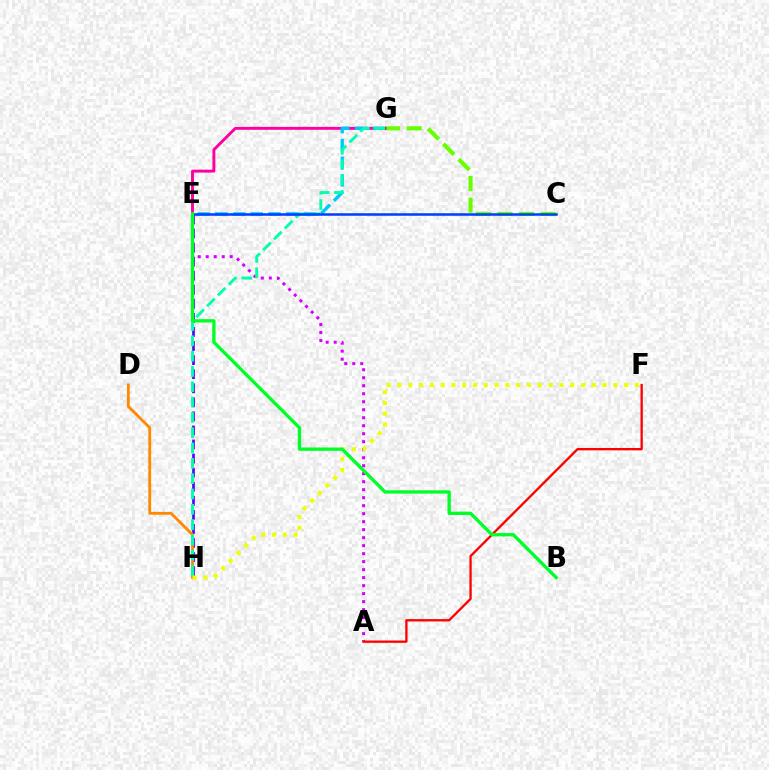{('C', 'G'): [{'color': '#66ff00', 'line_style': 'dashed', 'thickness': 2.94}], ('A', 'E'): [{'color': '#d600ff', 'line_style': 'dotted', 'thickness': 2.17}], ('E', 'H'): [{'color': '#4f00ff', 'line_style': 'dashed', 'thickness': 1.91}], ('E', 'G'): [{'color': '#ff00a0', 'line_style': 'solid', 'thickness': 2.11}, {'color': '#00c7ff', 'line_style': 'dashed', 'thickness': 2.41}], ('A', 'F'): [{'color': '#ff0000', 'line_style': 'solid', 'thickness': 1.66}], ('D', 'H'): [{'color': '#ff8800', 'line_style': 'solid', 'thickness': 2.03}], ('G', 'H'): [{'color': '#00ffaf', 'line_style': 'dashed', 'thickness': 2.08}], ('F', 'H'): [{'color': '#eeff00', 'line_style': 'dotted', 'thickness': 2.93}], ('C', 'E'): [{'color': '#003fff', 'line_style': 'solid', 'thickness': 1.82}], ('B', 'E'): [{'color': '#00ff27', 'line_style': 'solid', 'thickness': 2.39}]}